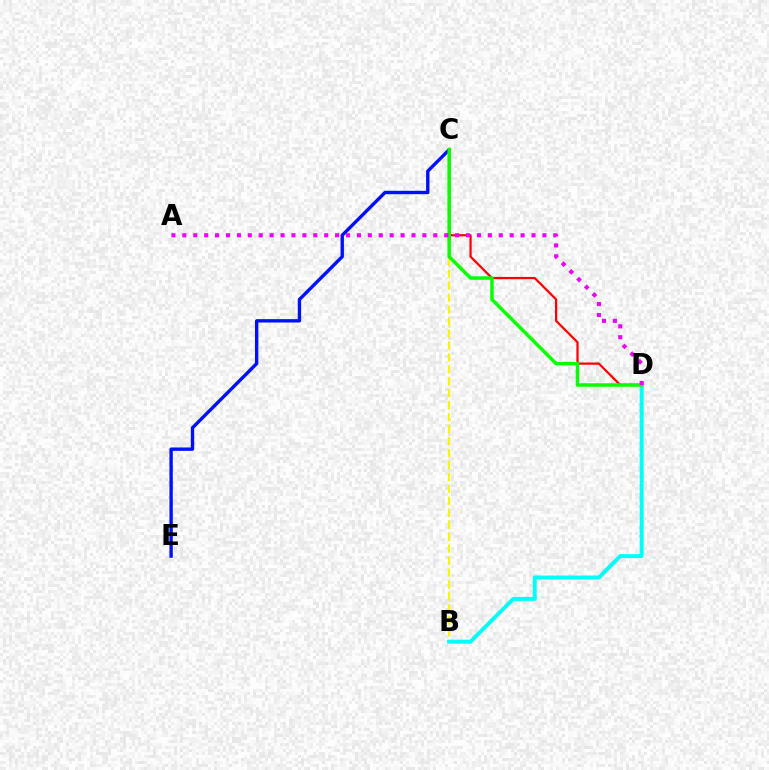{('B', 'C'): [{'color': '#fcf500', 'line_style': 'dashed', 'thickness': 1.62}], ('C', 'E'): [{'color': '#0010ff', 'line_style': 'solid', 'thickness': 2.43}], ('C', 'D'): [{'color': '#ff0000', 'line_style': 'solid', 'thickness': 1.62}, {'color': '#08ff00', 'line_style': 'solid', 'thickness': 2.51}], ('B', 'D'): [{'color': '#00fff6', 'line_style': 'solid', 'thickness': 2.86}], ('A', 'D'): [{'color': '#ee00ff', 'line_style': 'dotted', 'thickness': 2.96}]}